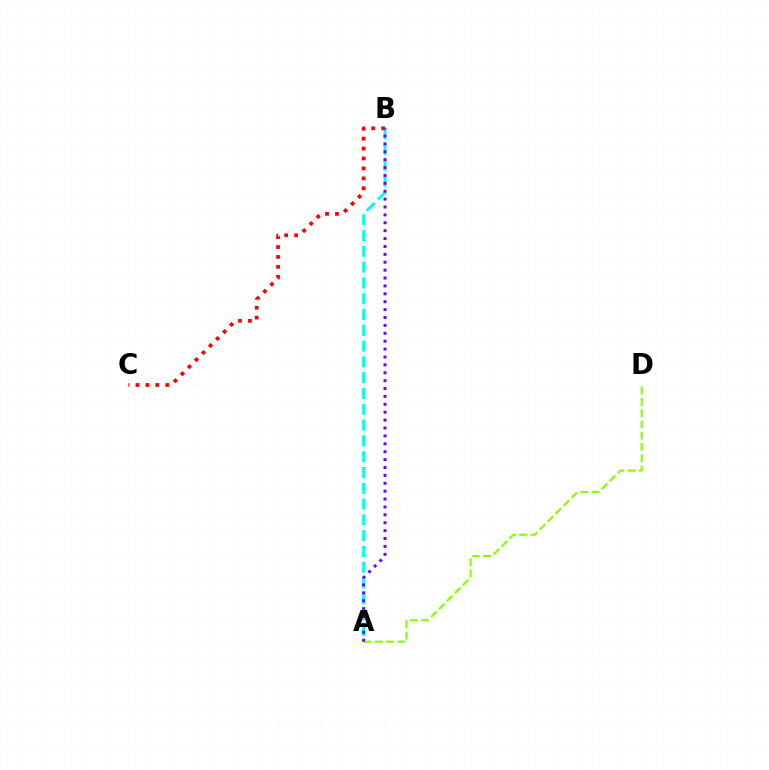{('A', 'D'): [{'color': '#84ff00', 'line_style': 'dashed', 'thickness': 1.53}], ('A', 'B'): [{'color': '#00fff6', 'line_style': 'dashed', 'thickness': 2.15}, {'color': '#7200ff', 'line_style': 'dotted', 'thickness': 2.14}], ('B', 'C'): [{'color': '#ff0000', 'line_style': 'dotted', 'thickness': 2.7}]}